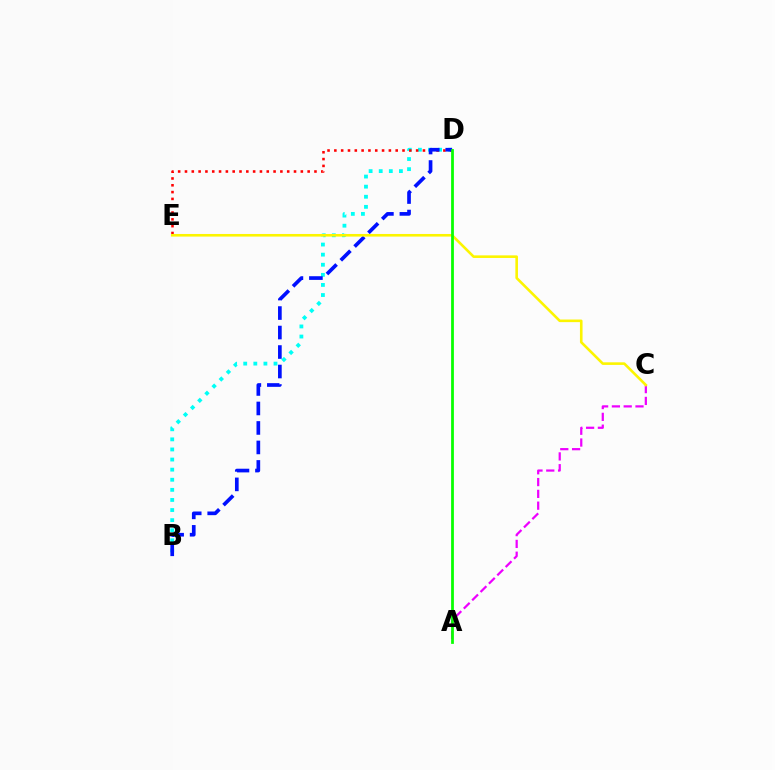{('B', 'D'): [{'color': '#00fff6', 'line_style': 'dotted', 'thickness': 2.74}, {'color': '#0010ff', 'line_style': 'dashed', 'thickness': 2.65}], ('D', 'E'): [{'color': '#ff0000', 'line_style': 'dotted', 'thickness': 1.85}], ('A', 'C'): [{'color': '#ee00ff', 'line_style': 'dashed', 'thickness': 1.6}], ('C', 'E'): [{'color': '#fcf500', 'line_style': 'solid', 'thickness': 1.88}], ('A', 'D'): [{'color': '#08ff00', 'line_style': 'solid', 'thickness': 1.99}]}